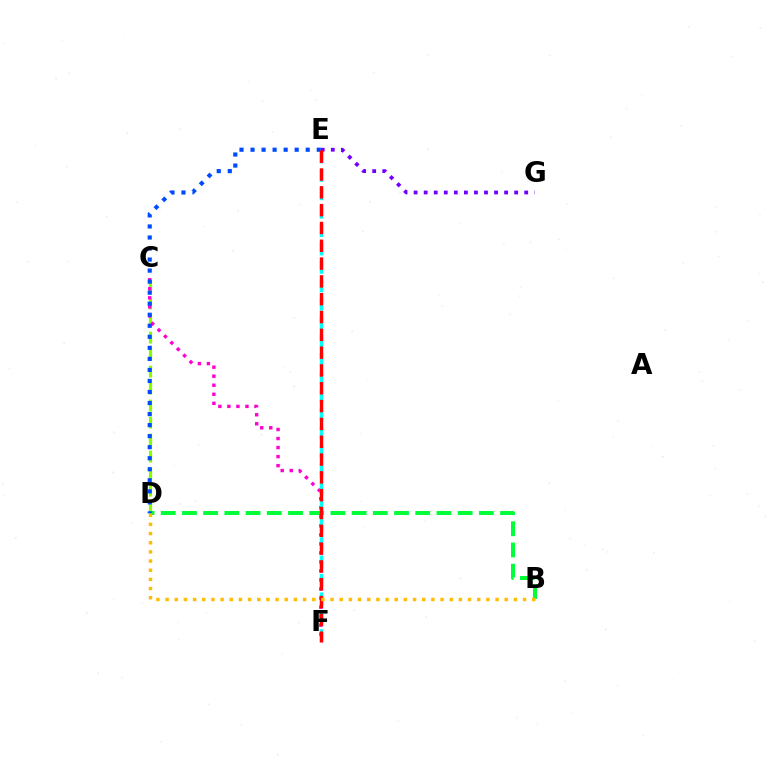{('C', 'D'): [{'color': '#84ff00', 'line_style': 'dashed', 'thickness': 2.31}], ('C', 'F'): [{'color': '#ff00cf', 'line_style': 'dotted', 'thickness': 2.46}], ('E', 'F'): [{'color': '#00fff6', 'line_style': 'dashed', 'thickness': 2.5}, {'color': '#ff0000', 'line_style': 'dashed', 'thickness': 2.42}], ('B', 'D'): [{'color': '#00ff39', 'line_style': 'dashed', 'thickness': 2.88}, {'color': '#ffbd00', 'line_style': 'dotted', 'thickness': 2.49}], ('D', 'E'): [{'color': '#004bff', 'line_style': 'dotted', 'thickness': 3.0}], ('E', 'G'): [{'color': '#7200ff', 'line_style': 'dotted', 'thickness': 2.73}]}